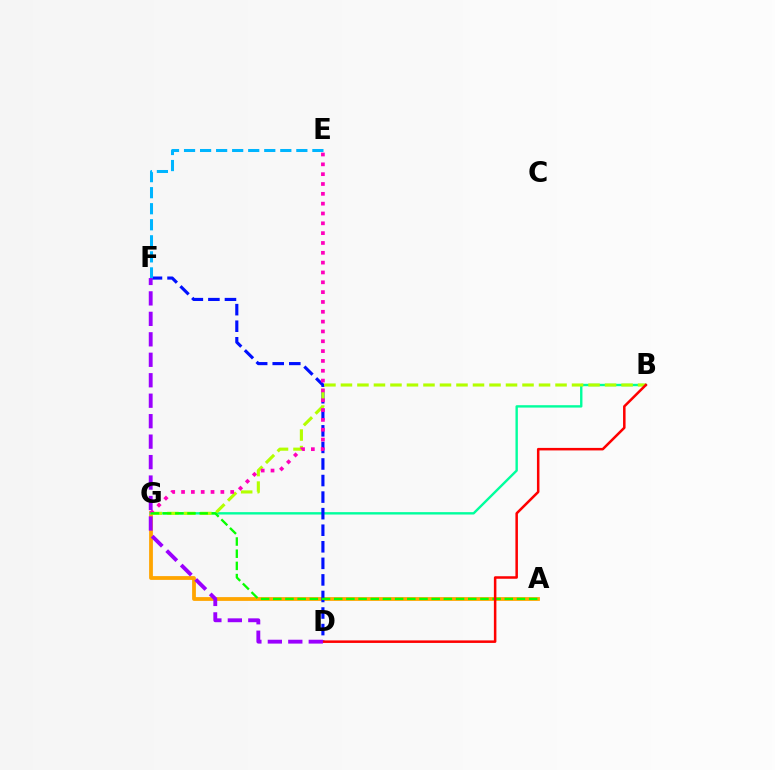{('A', 'G'): [{'color': '#ffa500', 'line_style': 'solid', 'thickness': 2.72}, {'color': '#08ff00', 'line_style': 'dashed', 'thickness': 1.66}], ('B', 'G'): [{'color': '#00ff9d', 'line_style': 'solid', 'thickness': 1.72}, {'color': '#b3ff00', 'line_style': 'dashed', 'thickness': 2.24}], ('D', 'F'): [{'color': '#0010ff', 'line_style': 'dashed', 'thickness': 2.25}, {'color': '#9b00ff', 'line_style': 'dashed', 'thickness': 2.78}], ('E', 'F'): [{'color': '#00b5ff', 'line_style': 'dashed', 'thickness': 2.18}], ('E', 'G'): [{'color': '#ff00bd', 'line_style': 'dotted', 'thickness': 2.67}], ('B', 'D'): [{'color': '#ff0000', 'line_style': 'solid', 'thickness': 1.82}]}